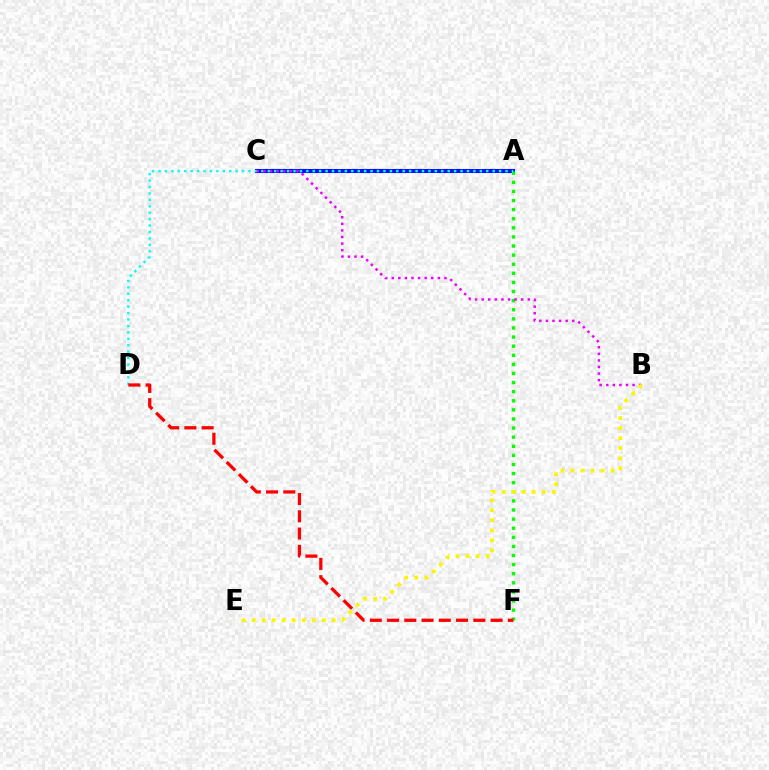{('A', 'C'): [{'color': '#0010ff', 'line_style': 'solid', 'thickness': 2.91}], ('A', 'F'): [{'color': '#08ff00', 'line_style': 'dotted', 'thickness': 2.47}], ('A', 'D'): [{'color': '#00fff6', 'line_style': 'dotted', 'thickness': 1.75}], ('B', 'C'): [{'color': '#ee00ff', 'line_style': 'dotted', 'thickness': 1.79}], ('D', 'F'): [{'color': '#ff0000', 'line_style': 'dashed', 'thickness': 2.34}], ('B', 'E'): [{'color': '#fcf500', 'line_style': 'dotted', 'thickness': 2.72}]}